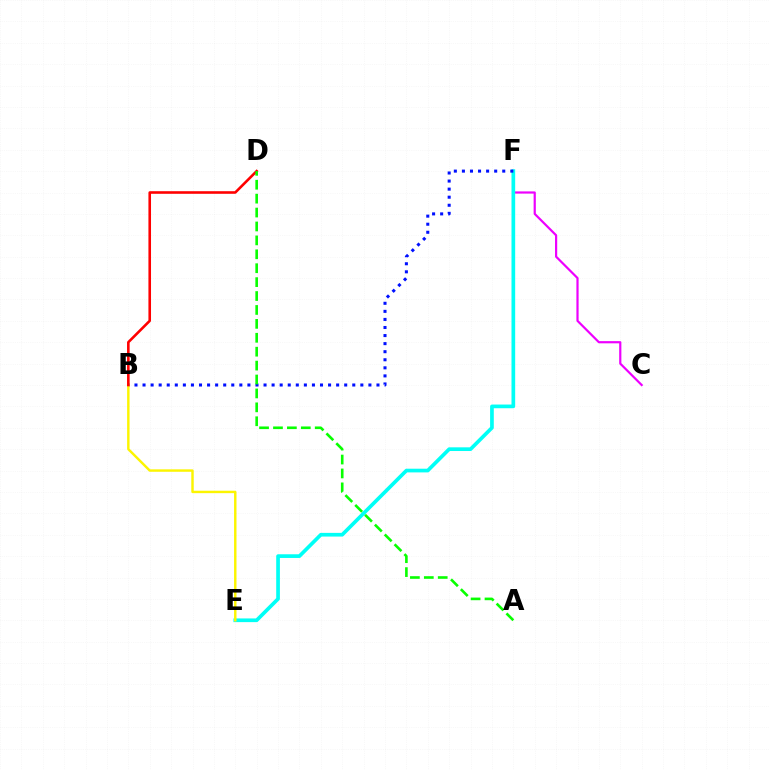{('C', 'F'): [{'color': '#ee00ff', 'line_style': 'solid', 'thickness': 1.58}], ('E', 'F'): [{'color': '#00fff6', 'line_style': 'solid', 'thickness': 2.66}], ('B', 'F'): [{'color': '#0010ff', 'line_style': 'dotted', 'thickness': 2.19}], ('B', 'E'): [{'color': '#fcf500', 'line_style': 'solid', 'thickness': 1.75}], ('B', 'D'): [{'color': '#ff0000', 'line_style': 'solid', 'thickness': 1.87}], ('A', 'D'): [{'color': '#08ff00', 'line_style': 'dashed', 'thickness': 1.89}]}